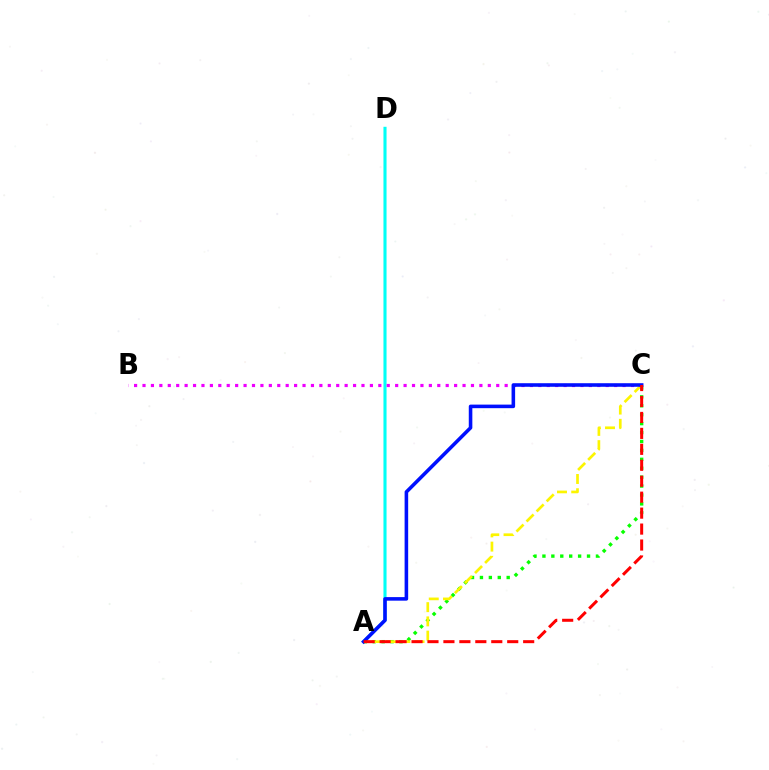{('A', 'C'): [{'color': '#08ff00', 'line_style': 'dotted', 'thickness': 2.42}, {'color': '#fcf500', 'line_style': 'dashed', 'thickness': 1.93}, {'color': '#0010ff', 'line_style': 'solid', 'thickness': 2.57}, {'color': '#ff0000', 'line_style': 'dashed', 'thickness': 2.17}], ('A', 'D'): [{'color': '#00fff6', 'line_style': 'solid', 'thickness': 2.23}], ('B', 'C'): [{'color': '#ee00ff', 'line_style': 'dotted', 'thickness': 2.29}]}